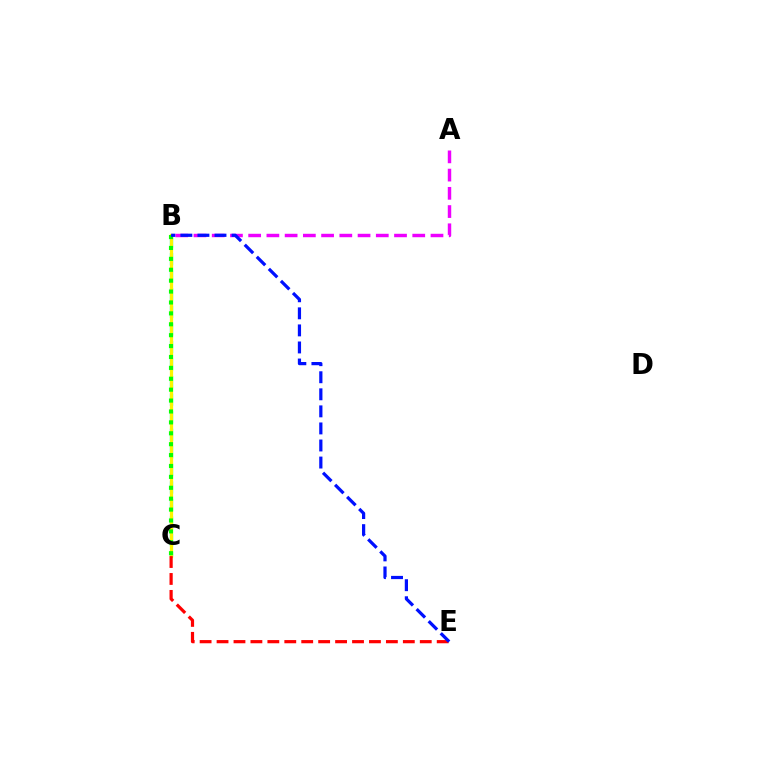{('A', 'B'): [{'color': '#ee00ff', 'line_style': 'dashed', 'thickness': 2.48}], ('B', 'C'): [{'color': '#00fff6', 'line_style': 'dashed', 'thickness': 2.39}, {'color': '#fcf500', 'line_style': 'solid', 'thickness': 2.35}, {'color': '#08ff00', 'line_style': 'dotted', 'thickness': 2.96}], ('C', 'E'): [{'color': '#ff0000', 'line_style': 'dashed', 'thickness': 2.3}], ('B', 'E'): [{'color': '#0010ff', 'line_style': 'dashed', 'thickness': 2.32}]}